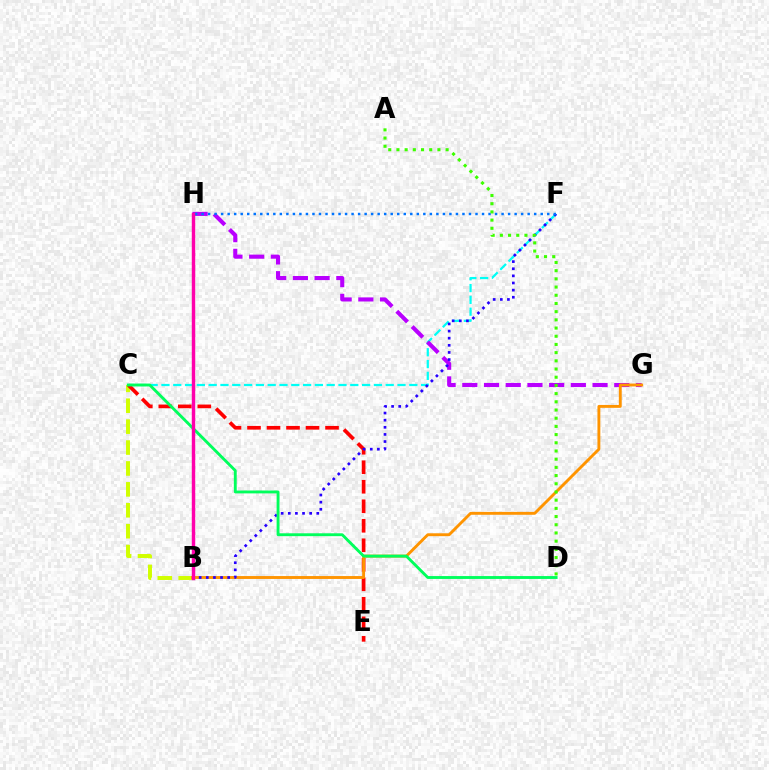{('C', 'F'): [{'color': '#00fff6', 'line_style': 'dashed', 'thickness': 1.6}], ('G', 'H'): [{'color': '#b900ff', 'line_style': 'dashed', 'thickness': 2.95}], ('B', 'C'): [{'color': '#d1ff00', 'line_style': 'dashed', 'thickness': 2.84}], ('C', 'E'): [{'color': '#ff0000', 'line_style': 'dashed', 'thickness': 2.65}], ('B', 'G'): [{'color': '#ff9400', 'line_style': 'solid', 'thickness': 2.08}], ('B', 'F'): [{'color': '#2500ff', 'line_style': 'dotted', 'thickness': 1.94}], ('F', 'H'): [{'color': '#0074ff', 'line_style': 'dotted', 'thickness': 1.77}], ('C', 'D'): [{'color': '#00ff5c', 'line_style': 'solid', 'thickness': 2.07}], ('B', 'H'): [{'color': '#ff00ac', 'line_style': 'solid', 'thickness': 2.47}], ('A', 'D'): [{'color': '#3dff00', 'line_style': 'dotted', 'thickness': 2.23}]}